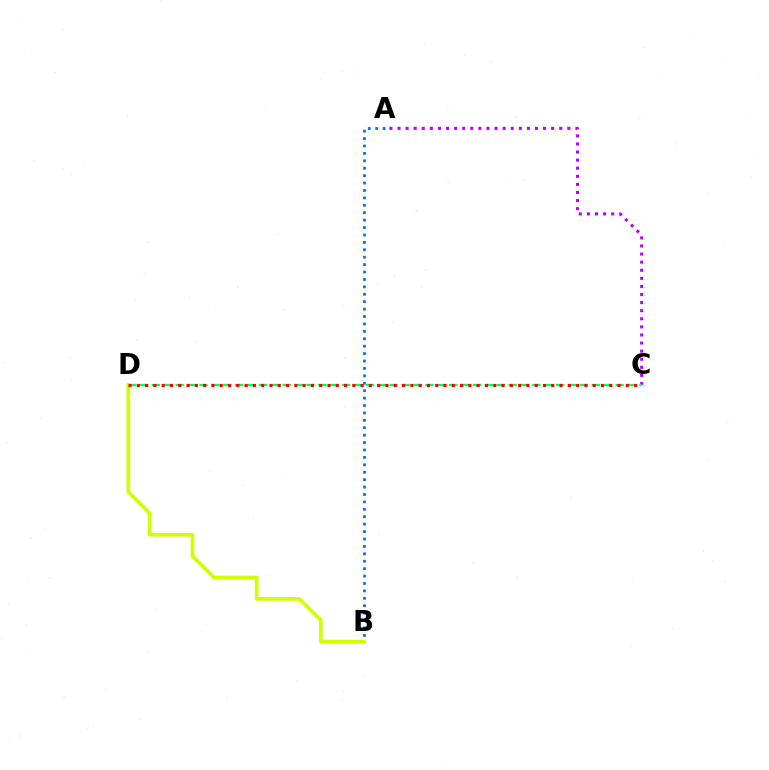{('A', 'B'): [{'color': '#0074ff', 'line_style': 'dotted', 'thickness': 2.01}], ('A', 'C'): [{'color': '#b900ff', 'line_style': 'dotted', 'thickness': 2.2}], ('C', 'D'): [{'color': '#00ff5c', 'line_style': 'dashed', 'thickness': 1.62}, {'color': '#ff0000', 'line_style': 'dotted', 'thickness': 2.25}], ('B', 'D'): [{'color': '#d1ff00', 'line_style': 'solid', 'thickness': 2.66}]}